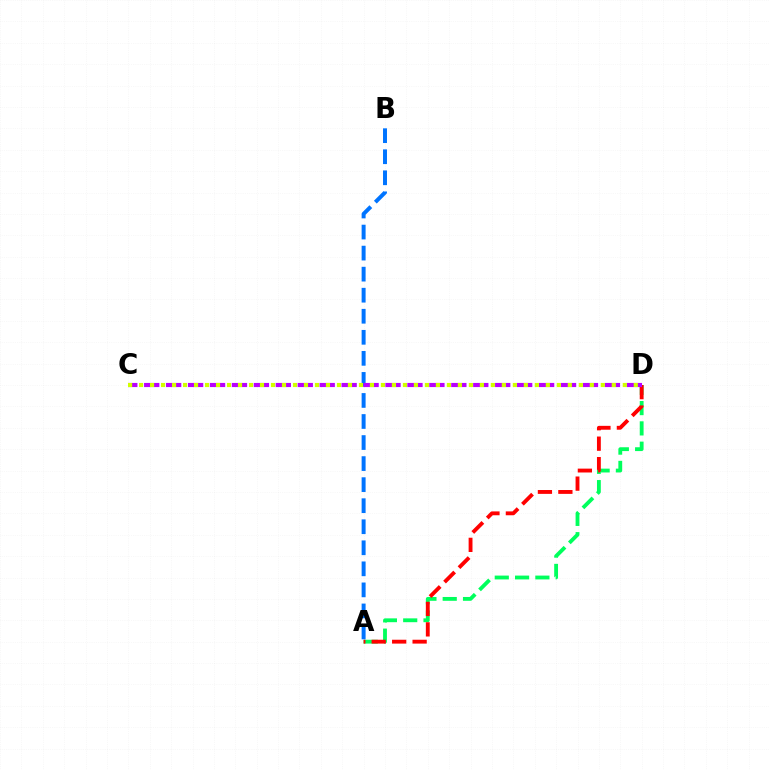{('A', 'D'): [{'color': '#00ff5c', 'line_style': 'dashed', 'thickness': 2.76}, {'color': '#ff0000', 'line_style': 'dashed', 'thickness': 2.78}], ('A', 'B'): [{'color': '#0074ff', 'line_style': 'dashed', 'thickness': 2.86}], ('C', 'D'): [{'color': '#b900ff', 'line_style': 'dashed', 'thickness': 2.98}, {'color': '#d1ff00', 'line_style': 'dotted', 'thickness': 2.99}]}